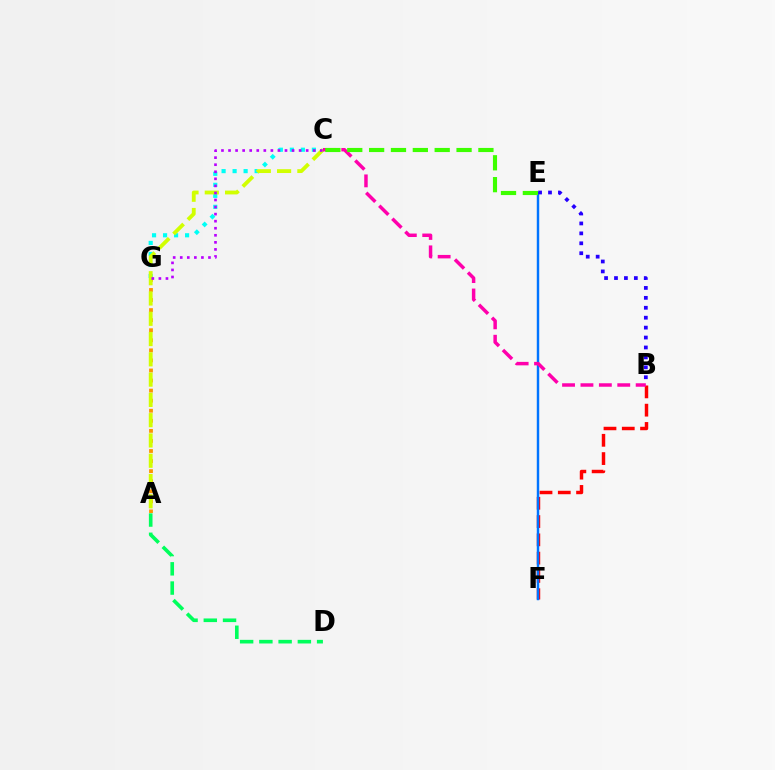{('C', 'G'): [{'color': '#00fff6', 'line_style': 'dotted', 'thickness': 2.99}, {'color': '#b900ff', 'line_style': 'dotted', 'thickness': 1.92}], ('A', 'G'): [{'color': '#ff9400', 'line_style': 'dotted', 'thickness': 2.73}], ('B', 'F'): [{'color': '#ff0000', 'line_style': 'dashed', 'thickness': 2.48}], ('A', 'C'): [{'color': '#d1ff00', 'line_style': 'dashed', 'thickness': 2.76}], ('E', 'F'): [{'color': '#0074ff', 'line_style': 'solid', 'thickness': 1.76}], ('A', 'D'): [{'color': '#00ff5c', 'line_style': 'dashed', 'thickness': 2.61}], ('B', 'E'): [{'color': '#2500ff', 'line_style': 'dotted', 'thickness': 2.7}], ('B', 'C'): [{'color': '#ff00ac', 'line_style': 'dashed', 'thickness': 2.5}], ('C', 'E'): [{'color': '#3dff00', 'line_style': 'dashed', 'thickness': 2.97}]}